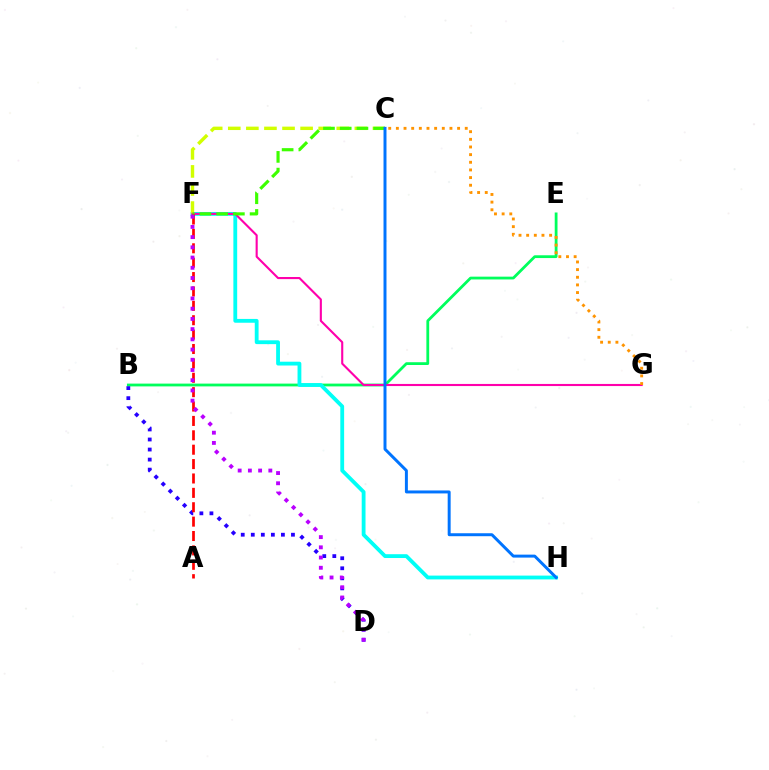{('B', 'E'): [{'color': '#00ff5c', 'line_style': 'solid', 'thickness': 2.01}], ('F', 'H'): [{'color': '#00fff6', 'line_style': 'solid', 'thickness': 2.75}], ('B', 'D'): [{'color': '#2500ff', 'line_style': 'dotted', 'thickness': 2.73}], ('C', 'F'): [{'color': '#d1ff00', 'line_style': 'dashed', 'thickness': 2.46}, {'color': '#3dff00', 'line_style': 'dashed', 'thickness': 2.27}], ('F', 'G'): [{'color': '#ff00ac', 'line_style': 'solid', 'thickness': 1.52}], ('C', 'H'): [{'color': '#0074ff', 'line_style': 'solid', 'thickness': 2.14}], ('A', 'F'): [{'color': '#ff0000', 'line_style': 'dashed', 'thickness': 1.95}], ('C', 'G'): [{'color': '#ff9400', 'line_style': 'dotted', 'thickness': 2.08}], ('D', 'F'): [{'color': '#b900ff', 'line_style': 'dotted', 'thickness': 2.78}]}